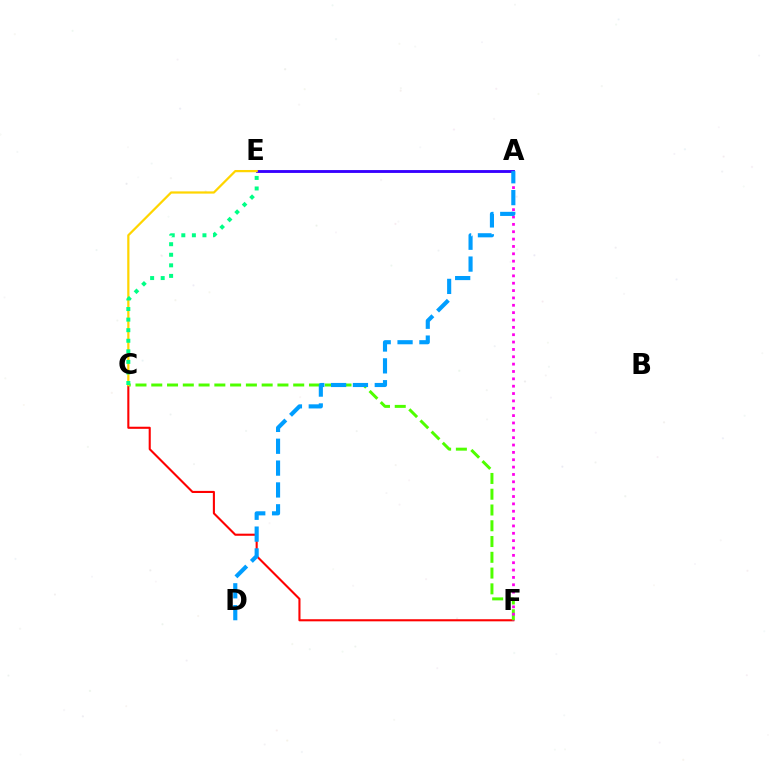{('C', 'F'): [{'color': '#ff0000', 'line_style': 'solid', 'thickness': 1.51}, {'color': '#4fff00', 'line_style': 'dashed', 'thickness': 2.14}], ('A', 'E'): [{'color': '#3700ff', 'line_style': 'solid', 'thickness': 2.05}], ('A', 'F'): [{'color': '#ff00ed', 'line_style': 'dotted', 'thickness': 2.0}], ('C', 'E'): [{'color': '#ffd500', 'line_style': 'solid', 'thickness': 1.61}, {'color': '#00ff86', 'line_style': 'dotted', 'thickness': 2.87}], ('A', 'D'): [{'color': '#009eff', 'line_style': 'dashed', 'thickness': 2.97}]}